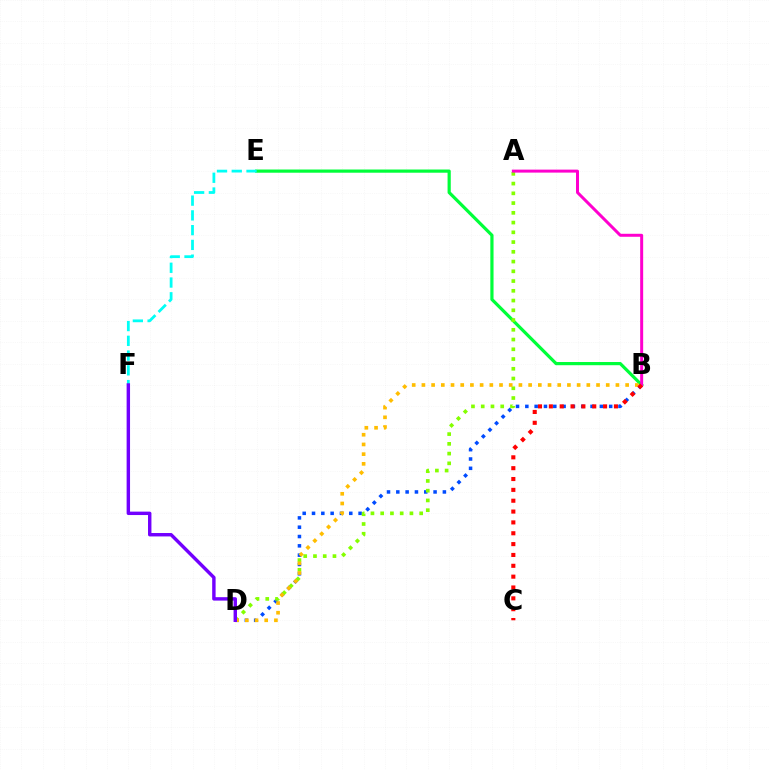{('B', 'D'): [{'color': '#004bff', 'line_style': 'dotted', 'thickness': 2.53}, {'color': '#ffbd00', 'line_style': 'dotted', 'thickness': 2.64}], ('B', 'E'): [{'color': '#00ff39', 'line_style': 'solid', 'thickness': 2.3}], ('A', 'D'): [{'color': '#84ff00', 'line_style': 'dotted', 'thickness': 2.65}], ('A', 'B'): [{'color': '#ff00cf', 'line_style': 'solid', 'thickness': 2.15}], ('B', 'C'): [{'color': '#ff0000', 'line_style': 'dotted', 'thickness': 2.95}], ('E', 'F'): [{'color': '#00fff6', 'line_style': 'dashed', 'thickness': 2.0}], ('D', 'F'): [{'color': '#7200ff', 'line_style': 'solid', 'thickness': 2.46}]}